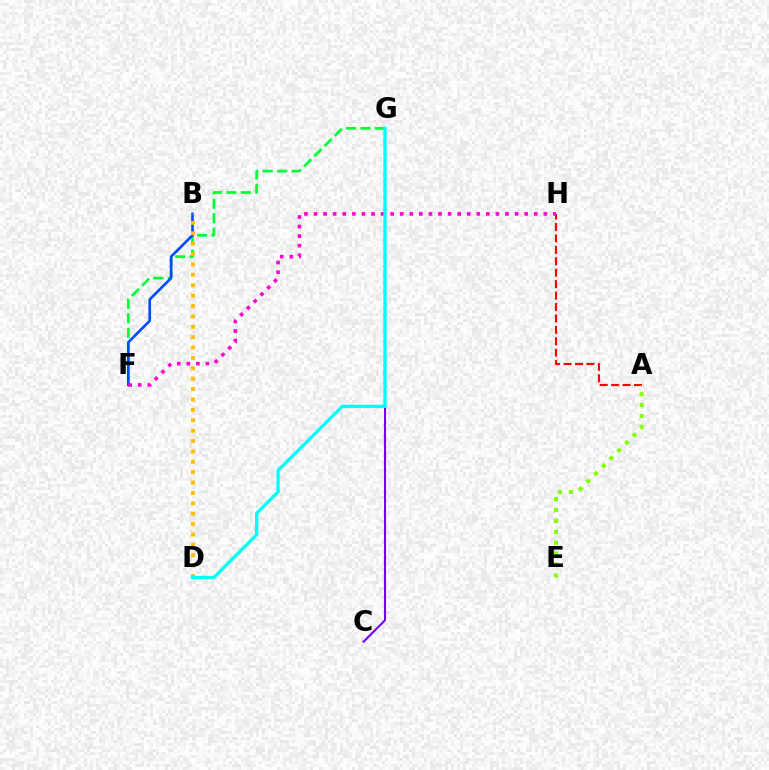{('F', 'G'): [{'color': '#00ff39', 'line_style': 'dashed', 'thickness': 1.96}], ('B', 'F'): [{'color': '#004bff', 'line_style': 'solid', 'thickness': 1.92}], ('A', 'H'): [{'color': '#ff0000', 'line_style': 'dashed', 'thickness': 1.55}], ('A', 'E'): [{'color': '#84ff00', 'line_style': 'dotted', 'thickness': 2.97}], ('C', 'G'): [{'color': '#7200ff', 'line_style': 'solid', 'thickness': 1.5}], ('F', 'H'): [{'color': '#ff00cf', 'line_style': 'dotted', 'thickness': 2.6}], ('B', 'D'): [{'color': '#ffbd00', 'line_style': 'dotted', 'thickness': 2.82}], ('D', 'G'): [{'color': '#00fff6', 'line_style': 'solid', 'thickness': 2.39}]}